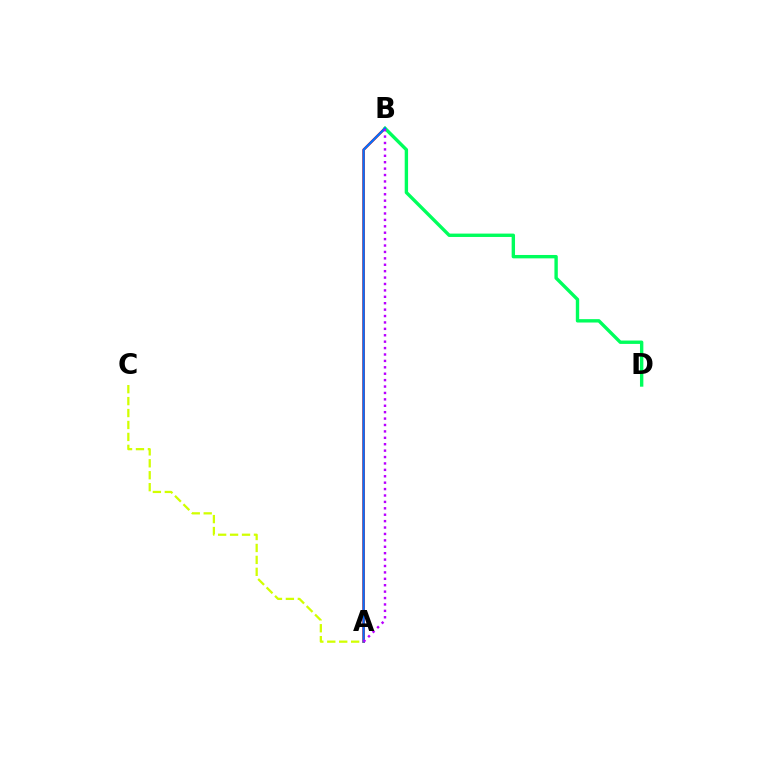{('A', 'B'): [{'color': '#ff0000', 'line_style': 'solid', 'thickness': 1.83}, {'color': '#0074ff', 'line_style': 'solid', 'thickness': 1.58}, {'color': '#b900ff', 'line_style': 'dotted', 'thickness': 1.74}], ('A', 'C'): [{'color': '#d1ff00', 'line_style': 'dashed', 'thickness': 1.62}], ('B', 'D'): [{'color': '#00ff5c', 'line_style': 'solid', 'thickness': 2.43}]}